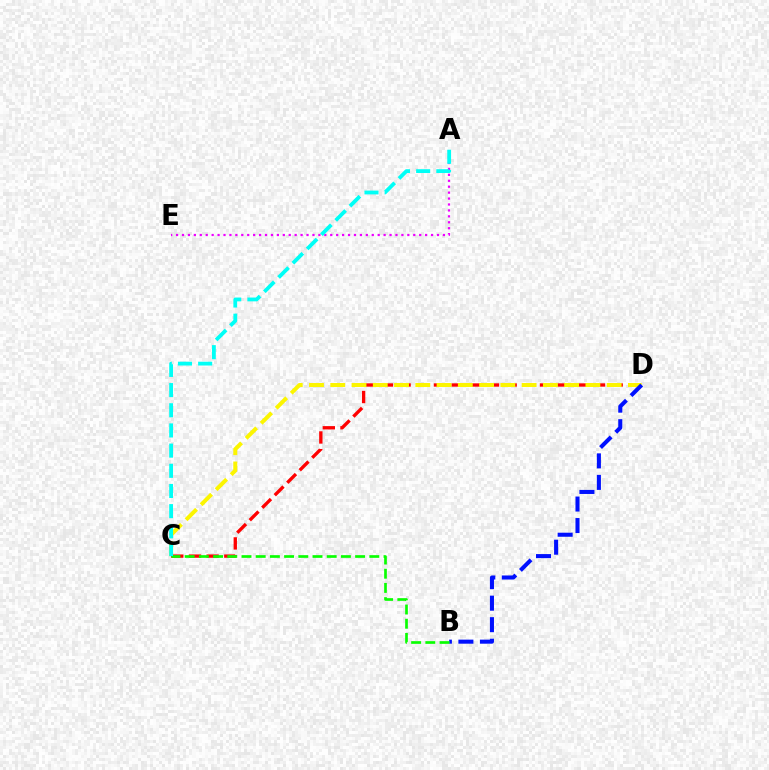{('C', 'D'): [{'color': '#ff0000', 'line_style': 'dashed', 'thickness': 2.4}, {'color': '#fcf500', 'line_style': 'dashed', 'thickness': 2.89}], ('A', 'E'): [{'color': '#ee00ff', 'line_style': 'dotted', 'thickness': 1.61}], ('B', 'D'): [{'color': '#0010ff', 'line_style': 'dashed', 'thickness': 2.92}], ('B', 'C'): [{'color': '#08ff00', 'line_style': 'dashed', 'thickness': 1.93}], ('A', 'C'): [{'color': '#00fff6', 'line_style': 'dashed', 'thickness': 2.74}]}